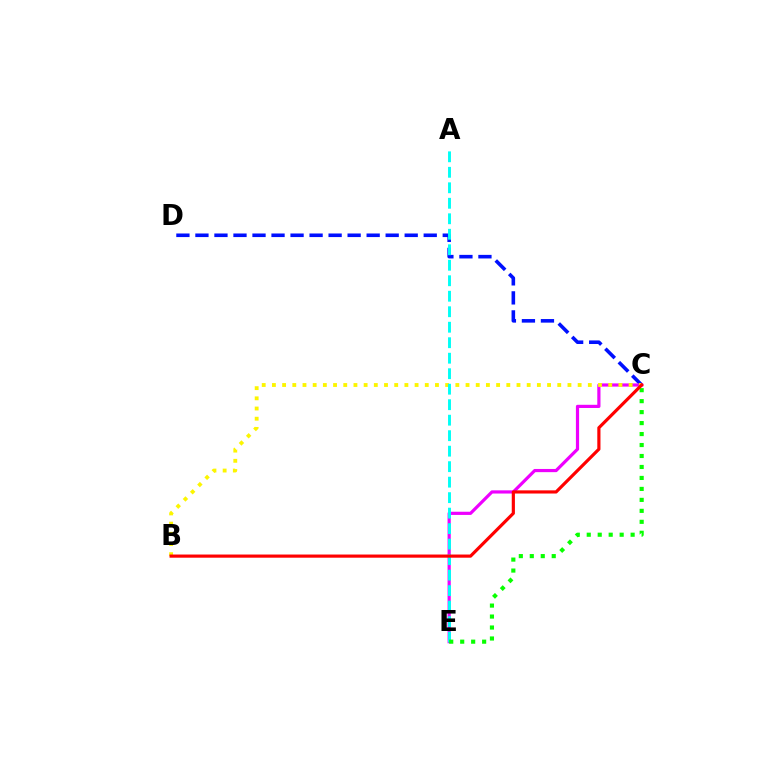{('C', 'D'): [{'color': '#0010ff', 'line_style': 'dashed', 'thickness': 2.58}], ('C', 'E'): [{'color': '#ee00ff', 'line_style': 'solid', 'thickness': 2.3}, {'color': '#08ff00', 'line_style': 'dotted', 'thickness': 2.98}], ('B', 'C'): [{'color': '#fcf500', 'line_style': 'dotted', 'thickness': 2.77}, {'color': '#ff0000', 'line_style': 'solid', 'thickness': 2.28}], ('A', 'E'): [{'color': '#00fff6', 'line_style': 'dashed', 'thickness': 2.1}]}